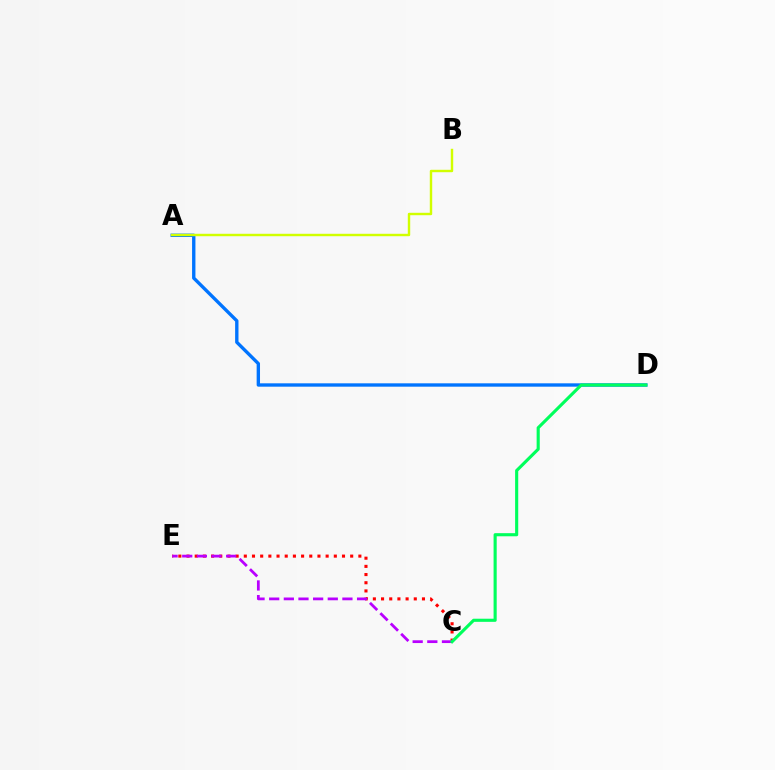{('A', 'D'): [{'color': '#0074ff', 'line_style': 'solid', 'thickness': 2.42}], ('A', 'B'): [{'color': '#d1ff00', 'line_style': 'solid', 'thickness': 1.74}], ('C', 'E'): [{'color': '#ff0000', 'line_style': 'dotted', 'thickness': 2.22}, {'color': '#b900ff', 'line_style': 'dashed', 'thickness': 1.99}], ('C', 'D'): [{'color': '#00ff5c', 'line_style': 'solid', 'thickness': 2.25}]}